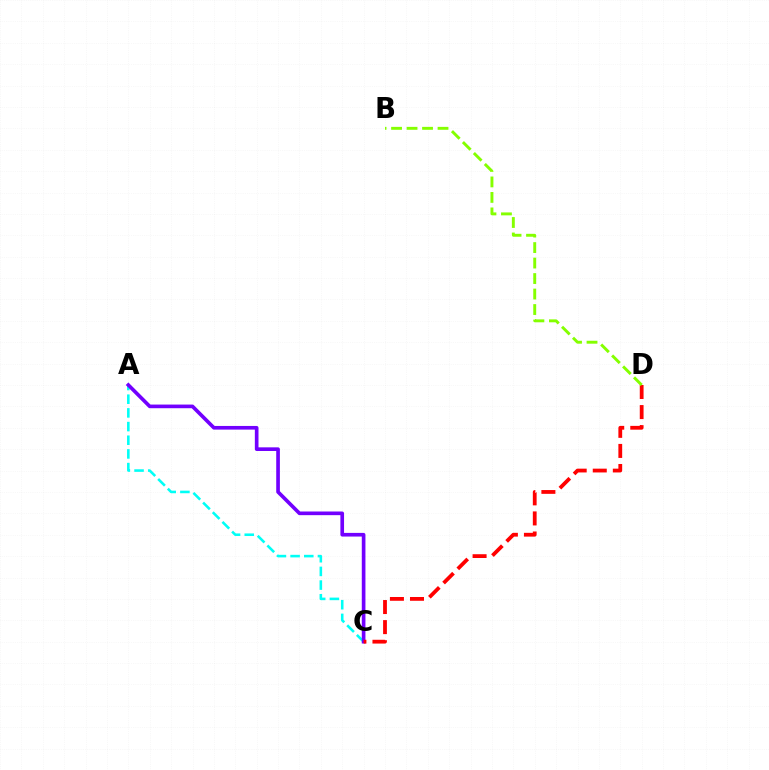{('A', 'C'): [{'color': '#00fff6', 'line_style': 'dashed', 'thickness': 1.86}, {'color': '#7200ff', 'line_style': 'solid', 'thickness': 2.63}], ('C', 'D'): [{'color': '#ff0000', 'line_style': 'dashed', 'thickness': 2.73}], ('B', 'D'): [{'color': '#84ff00', 'line_style': 'dashed', 'thickness': 2.1}]}